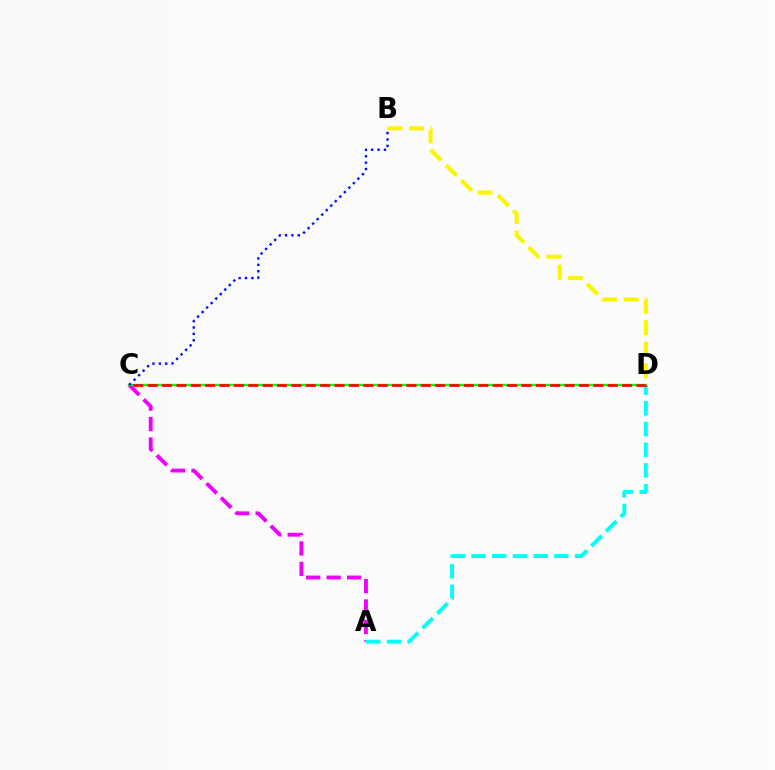{('A', 'C'): [{'color': '#ee00ff', 'line_style': 'dashed', 'thickness': 2.78}], ('A', 'D'): [{'color': '#00fff6', 'line_style': 'dashed', 'thickness': 2.81}], ('C', 'D'): [{'color': '#08ff00', 'line_style': 'solid', 'thickness': 1.7}, {'color': '#ff0000', 'line_style': 'dashed', 'thickness': 1.95}], ('B', 'C'): [{'color': '#0010ff', 'line_style': 'dotted', 'thickness': 1.73}], ('B', 'D'): [{'color': '#fcf500', 'line_style': 'dashed', 'thickness': 2.92}]}